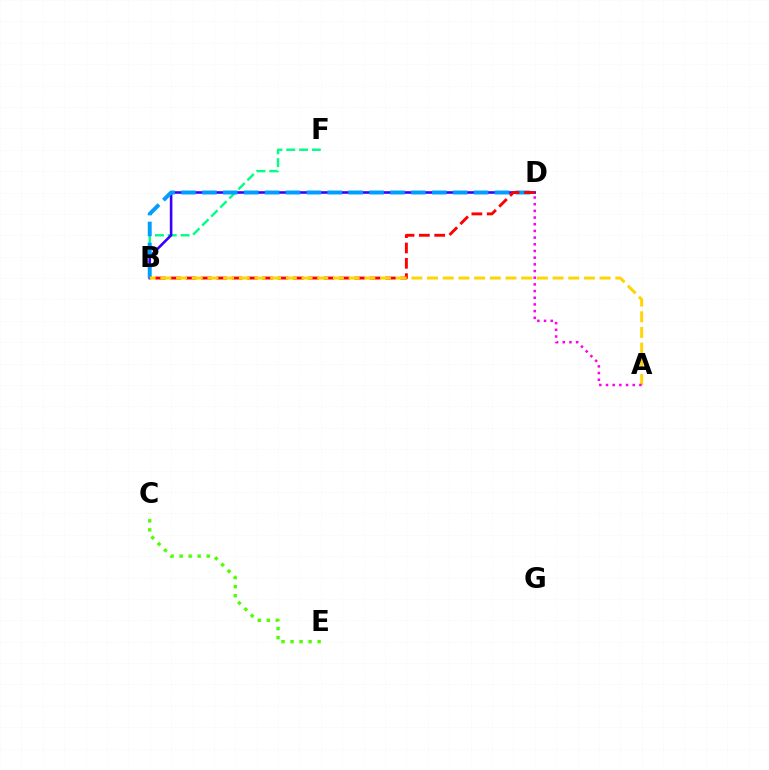{('B', 'F'): [{'color': '#00ff86', 'line_style': 'dashed', 'thickness': 1.74}], ('B', 'D'): [{'color': '#3700ff', 'line_style': 'solid', 'thickness': 1.87}, {'color': '#009eff', 'line_style': 'dashed', 'thickness': 2.84}, {'color': '#ff0000', 'line_style': 'dashed', 'thickness': 2.08}], ('C', 'E'): [{'color': '#4fff00', 'line_style': 'dotted', 'thickness': 2.45}], ('A', 'B'): [{'color': '#ffd500', 'line_style': 'dashed', 'thickness': 2.13}], ('A', 'D'): [{'color': '#ff00ed', 'line_style': 'dotted', 'thickness': 1.82}]}